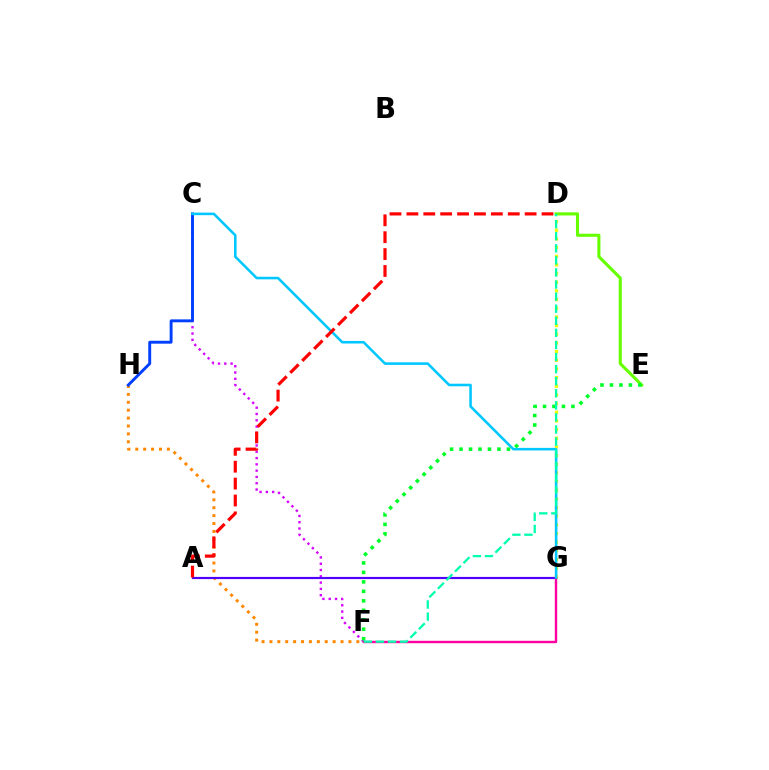{('D', 'G'): [{'color': '#eeff00', 'line_style': 'dotted', 'thickness': 2.35}], ('C', 'F'): [{'color': '#d600ff', 'line_style': 'dotted', 'thickness': 1.71}], ('F', 'H'): [{'color': '#ff8800', 'line_style': 'dotted', 'thickness': 2.15}], ('D', 'E'): [{'color': '#66ff00', 'line_style': 'solid', 'thickness': 2.22}], ('A', 'G'): [{'color': '#4f00ff', 'line_style': 'solid', 'thickness': 1.57}], ('C', 'H'): [{'color': '#003fff', 'line_style': 'solid', 'thickness': 2.09}], ('F', 'G'): [{'color': '#ff00a0', 'line_style': 'solid', 'thickness': 1.72}], ('C', 'G'): [{'color': '#00c7ff', 'line_style': 'solid', 'thickness': 1.85}], ('E', 'F'): [{'color': '#00ff27', 'line_style': 'dotted', 'thickness': 2.57}], ('D', 'F'): [{'color': '#00ffaf', 'line_style': 'dashed', 'thickness': 1.64}], ('A', 'D'): [{'color': '#ff0000', 'line_style': 'dashed', 'thickness': 2.29}]}